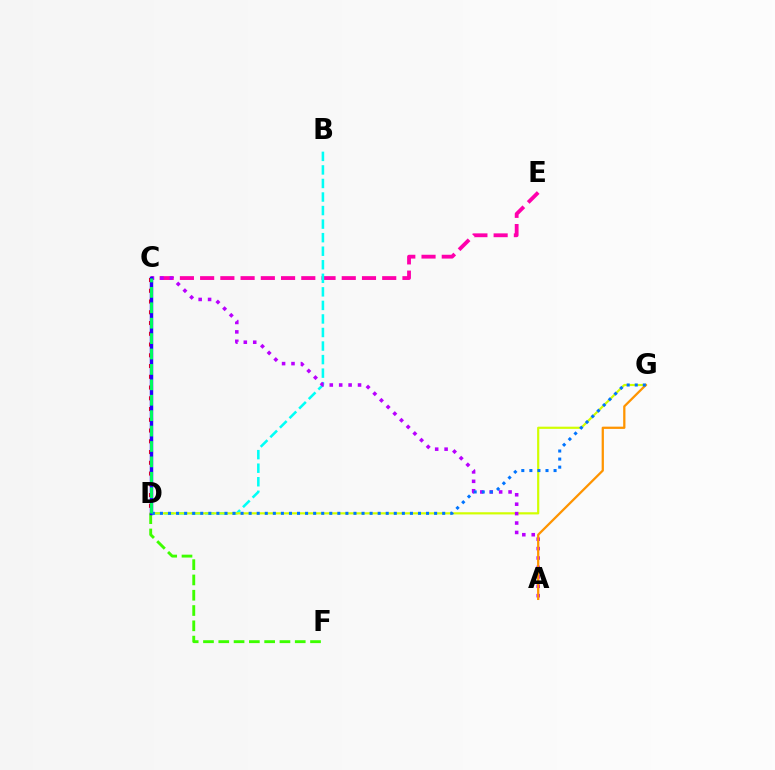{('C', 'E'): [{'color': '#ff00ac', 'line_style': 'dashed', 'thickness': 2.75}], ('B', 'D'): [{'color': '#00fff6', 'line_style': 'dashed', 'thickness': 1.84}], ('C', 'D'): [{'color': '#ff0000', 'line_style': 'dotted', 'thickness': 2.92}, {'color': '#2500ff', 'line_style': 'solid', 'thickness': 2.46}, {'color': '#00ff5c', 'line_style': 'dashed', 'thickness': 2.09}], ('D', 'G'): [{'color': '#d1ff00', 'line_style': 'solid', 'thickness': 1.58}, {'color': '#0074ff', 'line_style': 'dotted', 'thickness': 2.19}], ('D', 'F'): [{'color': '#3dff00', 'line_style': 'dashed', 'thickness': 2.08}], ('A', 'C'): [{'color': '#b900ff', 'line_style': 'dotted', 'thickness': 2.56}], ('A', 'G'): [{'color': '#ff9400', 'line_style': 'solid', 'thickness': 1.63}]}